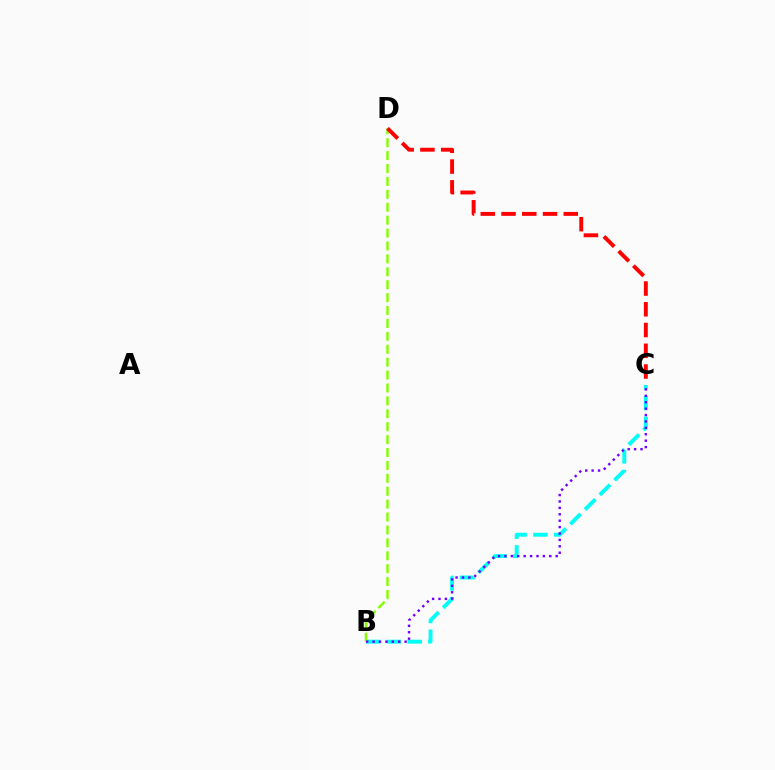{('B', 'C'): [{'color': '#00fff6', 'line_style': 'dashed', 'thickness': 2.82}, {'color': '#7200ff', 'line_style': 'dotted', 'thickness': 1.74}], ('B', 'D'): [{'color': '#84ff00', 'line_style': 'dashed', 'thickness': 1.75}], ('C', 'D'): [{'color': '#ff0000', 'line_style': 'dashed', 'thickness': 2.82}]}